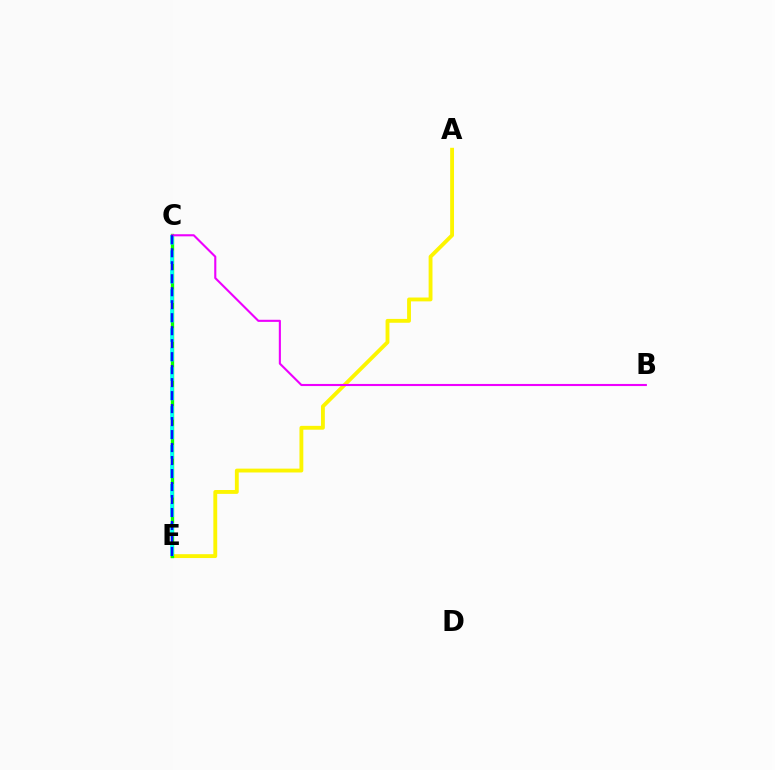{('A', 'E'): [{'color': '#fcf500', 'line_style': 'solid', 'thickness': 2.78}], ('C', 'E'): [{'color': '#ff0000', 'line_style': 'solid', 'thickness': 1.93}, {'color': '#08ff00', 'line_style': 'solid', 'thickness': 2.41}, {'color': '#00fff6', 'line_style': 'dashed', 'thickness': 2.64}, {'color': '#0010ff', 'line_style': 'dashed', 'thickness': 1.76}], ('B', 'C'): [{'color': '#ee00ff', 'line_style': 'solid', 'thickness': 1.52}]}